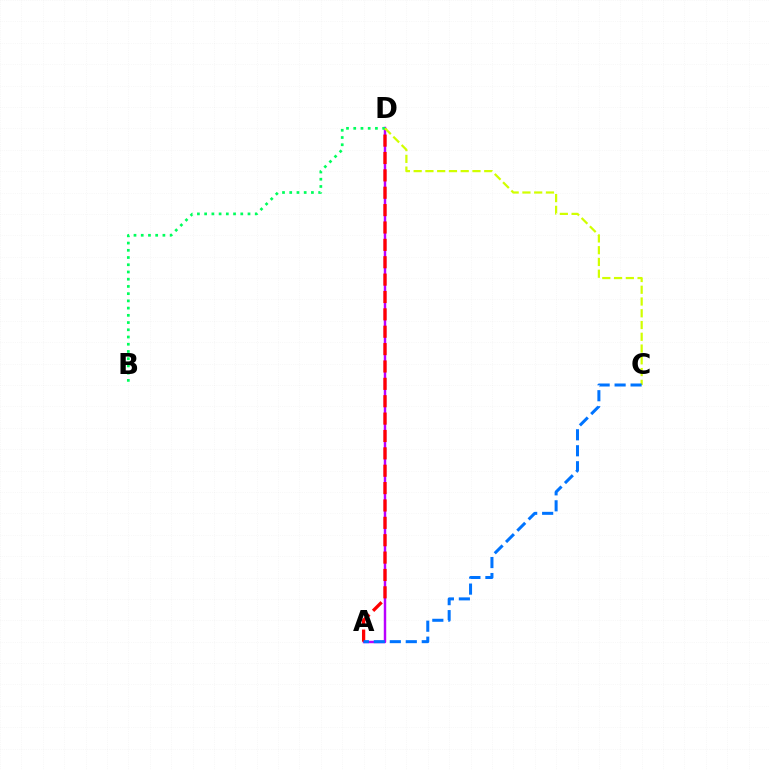{('A', 'D'): [{'color': '#b900ff', 'line_style': 'solid', 'thickness': 1.76}, {'color': '#ff0000', 'line_style': 'dashed', 'thickness': 2.36}], ('B', 'D'): [{'color': '#00ff5c', 'line_style': 'dotted', 'thickness': 1.96}], ('C', 'D'): [{'color': '#d1ff00', 'line_style': 'dashed', 'thickness': 1.6}], ('A', 'C'): [{'color': '#0074ff', 'line_style': 'dashed', 'thickness': 2.17}]}